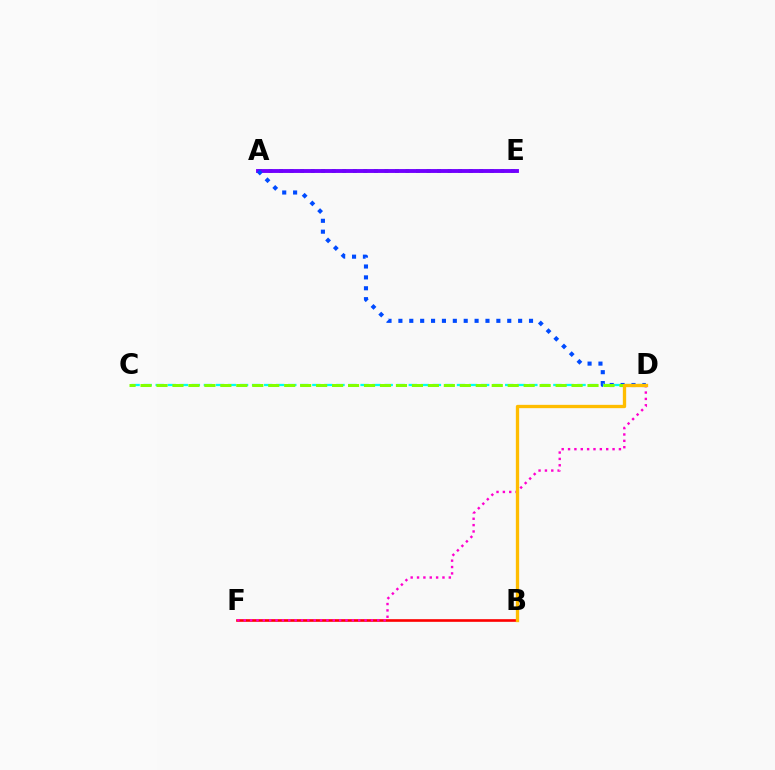{('B', 'F'): [{'color': '#ff0000', 'line_style': 'solid', 'thickness': 1.9}], ('A', 'E'): [{'color': '#00ff39', 'line_style': 'dotted', 'thickness': 2.86}, {'color': '#7200ff', 'line_style': 'solid', 'thickness': 2.8}], ('D', 'F'): [{'color': '#ff00cf', 'line_style': 'dotted', 'thickness': 1.73}], ('C', 'D'): [{'color': '#00fff6', 'line_style': 'dashed', 'thickness': 1.64}, {'color': '#84ff00', 'line_style': 'dashed', 'thickness': 2.17}], ('A', 'D'): [{'color': '#004bff', 'line_style': 'dotted', 'thickness': 2.96}], ('B', 'D'): [{'color': '#ffbd00', 'line_style': 'solid', 'thickness': 2.38}]}